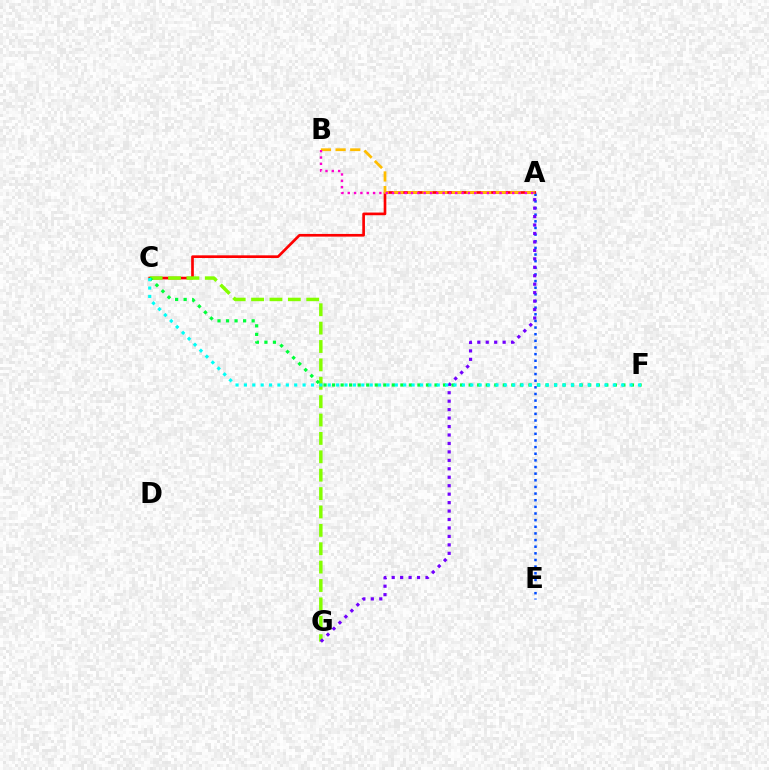{('A', 'E'): [{'color': '#004bff', 'line_style': 'dotted', 'thickness': 1.8}], ('A', 'C'): [{'color': '#ff0000', 'line_style': 'solid', 'thickness': 1.93}], ('A', 'B'): [{'color': '#ffbd00', 'line_style': 'dashed', 'thickness': 1.99}, {'color': '#ff00cf', 'line_style': 'dotted', 'thickness': 1.72}], ('C', 'G'): [{'color': '#84ff00', 'line_style': 'dashed', 'thickness': 2.5}], ('A', 'G'): [{'color': '#7200ff', 'line_style': 'dotted', 'thickness': 2.3}], ('C', 'F'): [{'color': '#00ff39', 'line_style': 'dotted', 'thickness': 2.32}, {'color': '#00fff6', 'line_style': 'dotted', 'thickness': 2.28}]}